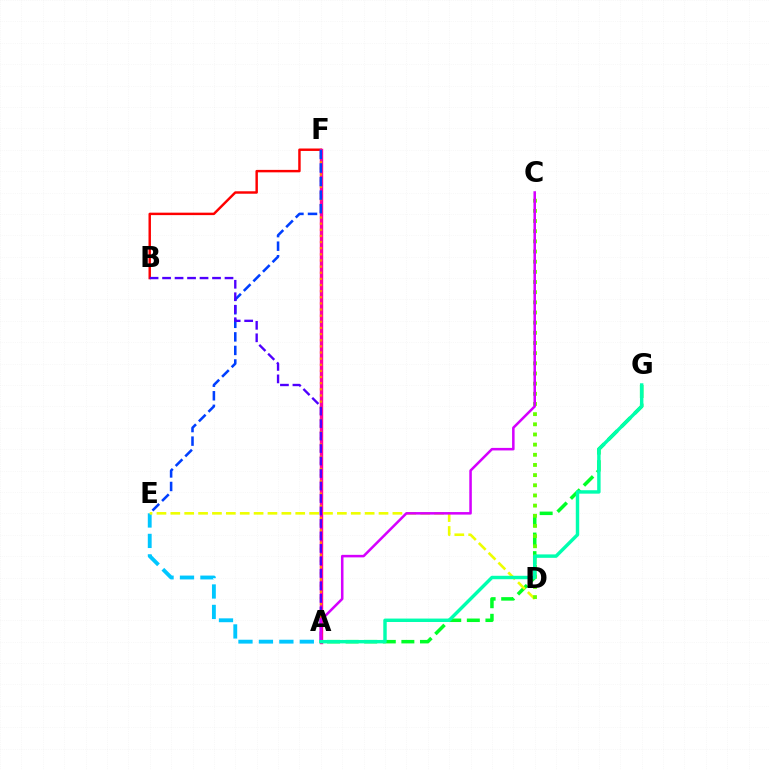{('A', 'E'): [{'color': '#00c7ff', 'line_style': 'dashed', 'thickness': 2.78}], ('B', 'F'): [{'color': '#ff0000', 'line_style': 'solid', 'thickness': 1.76}], ('A', 'G'): [{'color': '#00ff27', 'line_style': 'dashed', 'thickness': 2.52}, {'color': '#00ffaf', 'line_style': 'solid', 'thickness': 2.47}], ('A', 'F'): [{'color': '#ff00a0', 'line_style': 'solid', 'thickness': 2.45}, {'color': '#ff8800', 'line_style': 'dotted', 'thickness': 1.67}], ('D', 'E'): [{'color': '#eeff00', 'line_style': 'dashed', 'thickness': 1.89}], ('E', 'F'): [{'color': '#003fff', 'line_style': 'dashed', 'thickness': 1.84}], ('C', 'D'): [{'color': '#66ff00', 'line_style': 'dotted', 'thickness': 2.76}], ('A', 'B'): [{'color': '#4f00ff', 'line_style': 'dashed', 'thickness': 1.7}], ('A', 'C'): [{'color': '#d600ff', 'line_style': 'solid', 'thickness': 1.83}]}